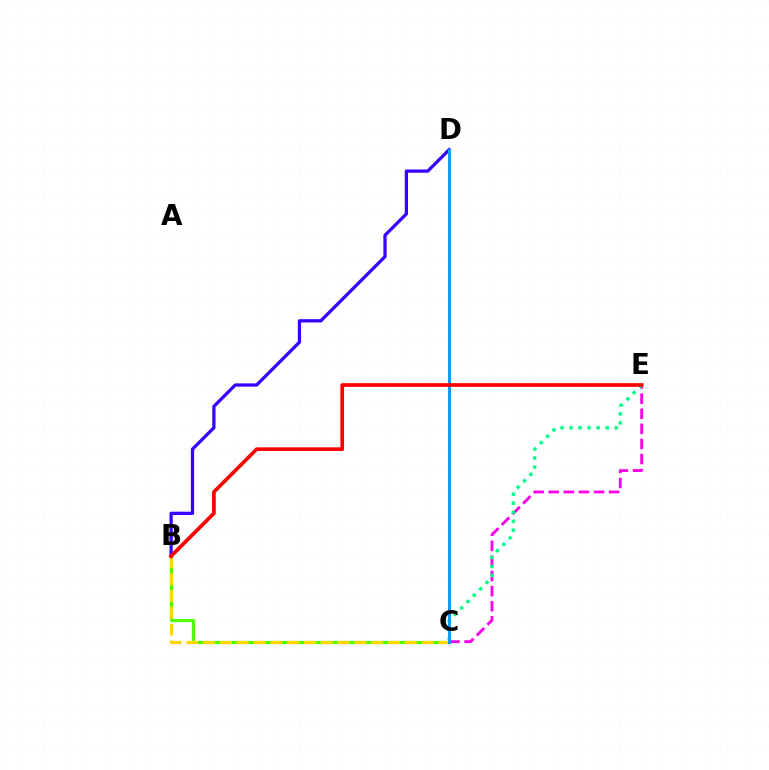{('B', 'C'): [{'color': '#4fff00', 'line_style': 'solid', 'thickness': 2.31}, {'color': '#ffd500', 'line_style': 'dashed', 'thickness': 2.28}], ('C', 'E'): [{'color': '#ff00ed', 'line_style': 'dashed', 'thickness': 2.05}, {'color': '#00ff86', 'line_style': 'dotted', 'thickness': 2.45}], ('B', 'D'): [{'color': '#3700ff', 'line_style': 'solid', 'thickness': 2.35}], ('C', 'D'): [{'color': '#009eff', 'line_style': 'solid', 'thickness': 2.12}], ('B', 'E'): [{'color': '#ff0000', 'line_style': 'solid', 'thickness': 2.66}]}